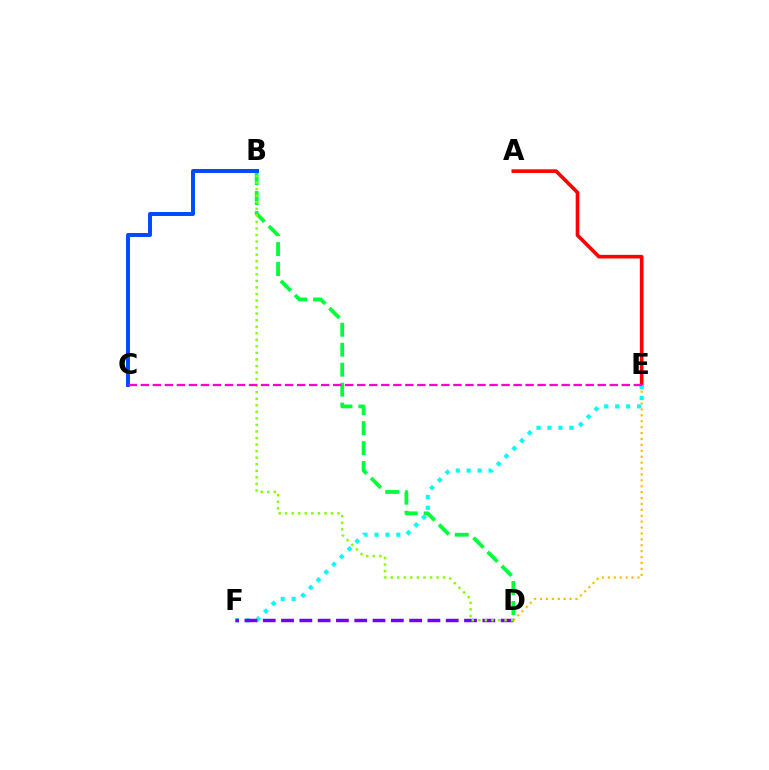{('B', 'D'): [{'color': '#00ff39', 'line_style': 'dashed', 'thickness': 2.71}, {'color': '#84ff00', 'line_style': 'dotted', 'thickness': 1.78}], ('B', 'C'): [{'color': '#004bff', 'line_style': 'solid', 'thickness': 2.84}], ('A', 'E'): [{'color': '#ff0000', 'line_style': 'solid', 'thickness': 2.61}], ('D', 'E'): [{'color': '#ffbd00', 'line_style': 'dotted', 'thickness': 1.6}], ('E', 'F'): [{'color': '#00fff6', 'line_style': 'dotted', 'thickness': 2.97}], ('D', 'F'): [{'color': '#7200ff', 'line_style': 'dashed', 'thickness': 2.49}], ('C', 'E'): [{'color': '#ff00cf', 'line_style': 'dashed', 'thickness': 1.63}]}